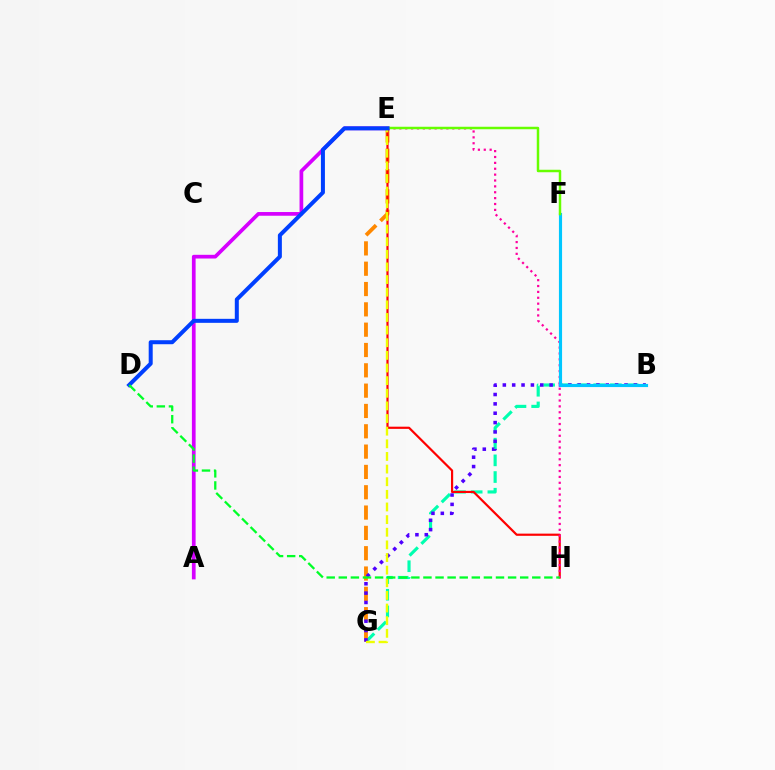{('B', 'G'): [{'color': '#00ffaf', 'line_style': 'dashed', 'thickness': 2.27}, {'color': '#4f00ff', 'line_style': 'dotted', 'thickness': 2.54}], ('E', 'G'): [{'color': '#ff8800', 'line_style': 'dashed', 'thickness': 2.76}, {'color': '#eeff00', 'line_style': 'dashed', 'thickness': 1.72}], ('E', 'H'): [{'color': '#ff0000', 'line_style': 'solid', 'thickness': 1.58}, {'color': '#ff00a0', 'line_style': 'dotted', 'thickness': 1.6}], ('A', 'E'): [{'color': '#d600ff', 'line_style': 'solid', 'thickness': 2.67}], ('B', 'F'): [{'color': '#00c7ff', 'line_style': 'solid', 'thickness': 2.26}], ('E', 'F'): [{'color': '#66ff00', 'line_style': 'solid', 'thickness': 1.79}], ('D', 'E'): [{'color': '#003fff', 'line_style': 'solid', 'thickness': 2.88}], ('D', 'H'): [{'color': '#00ff27', 'line_style': 'dashed', 'thickness': 1.64}]}